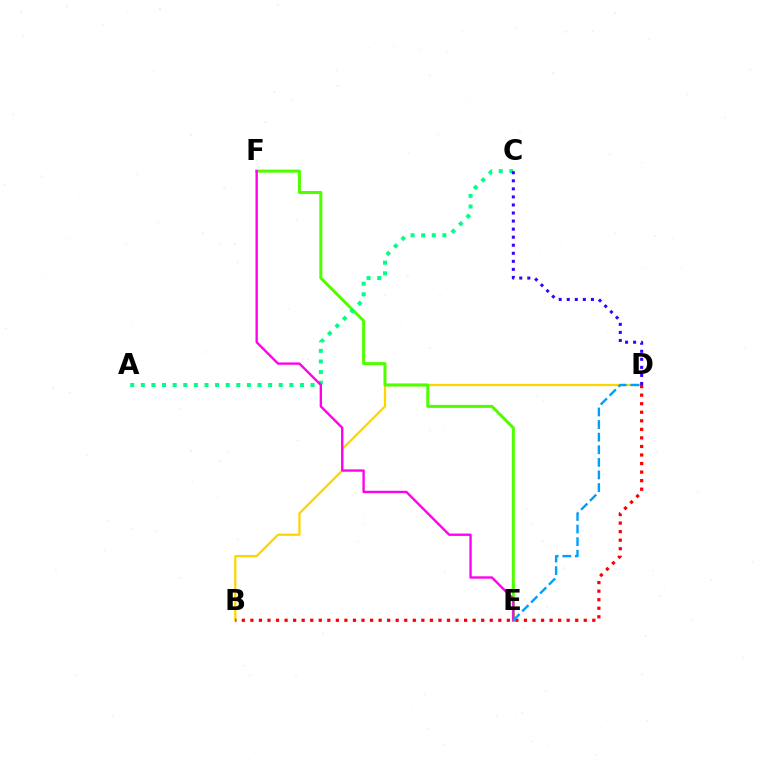{('B', 'D'): [{'color': '#ffd500', 'line_style': 'solid', 'thickness': 1.63}, {'color': '#ff0000', 'line_style': 'dotted', 'thickness': 2.32}], ('E', 'F'): [{'color': '#4fff00', 'line_style': 'solid', 'thickness': 2.17}, {'color': '#ff00ed', 'line_style': 'solid', 'thickness': 1.69}], ('A', 'C'): [{'color': '#00ff86', 'line_style': 'dotted', 'thickness': 2.88}], ('C', 'D'): [{'color': '#3700ff', 'line_style': 'dotted', 'thickness': 2.19}], ('D', 'E'): [{'color': '#009eff', 'line_style': 'dashed', 'thickness': 1.71}]}